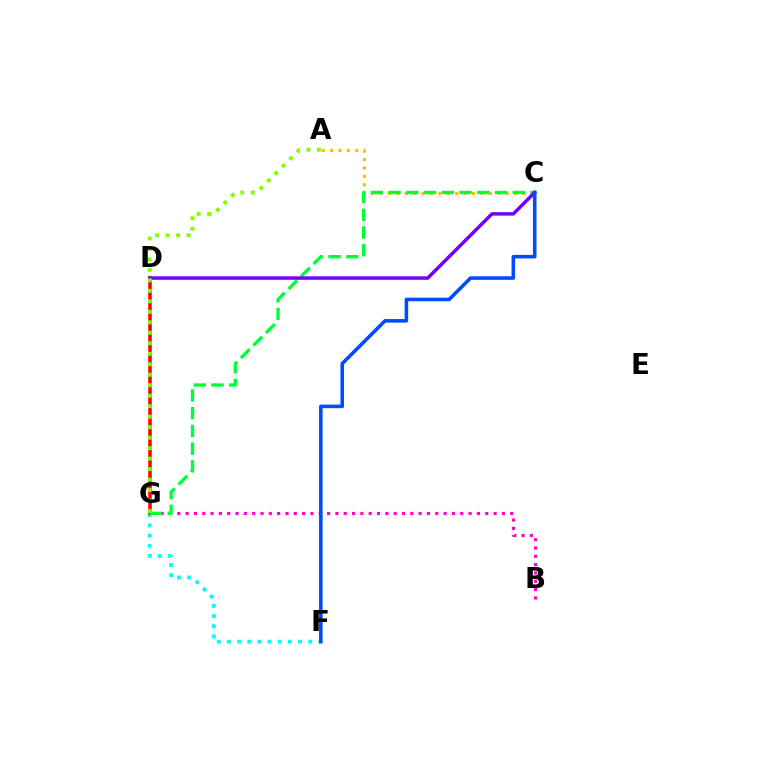{('A', 'C'): [{'color': '#ffbd00', 'line_style': 'dotted', 'thickness': 2.29}], ('B', 'G'): [{'color': '#ff00cf', 'line_style': 'dotted', 'thickness': 2.26}], ('F', 'G'): [{'color': '#00fff6', 'line_style': 'dotted', 'thickness': 2.76}], ('D', 'G'): [{'color': '#ff0000', 'line_style': 'solid', 'thickness': 2.53}], ('C', 'G'): [{'color': '#00ff39', 'line_style': 'dashed', 'thickness': 2.41}], ('C', 'D'): [{'color': '#7200ff', 'line_style': 'solid', 'thickness': 2.49}], ('A', 'G'): [{'color': '#84ff00', 'line_style': 'dotted', 'thickness': 2.85}], ('C', 'F'): [{'color': '#004bff', 'line_style': 'solid', 'thickness': 2.57}]}